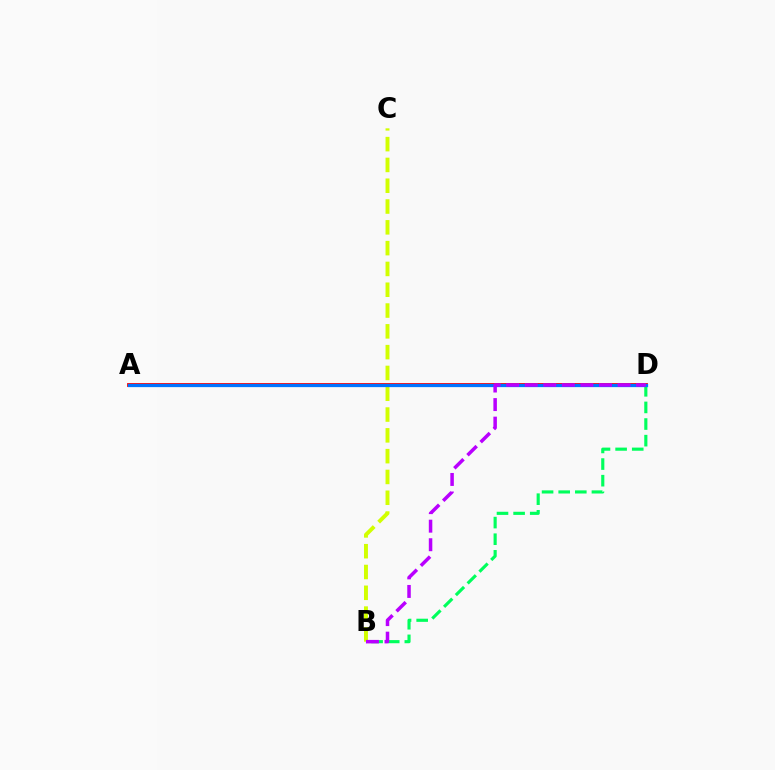{('B', 'C'): [{'color': '#d1ff00', 'line_style': 'dashed', 'thickness': 2.83}], ('A', 'D'): [{'color': '#ff0000', 'line_style': 'solid', 'thickness': 2.75}, {'color': '#0074ff', 'line_style': 'solid', 'thickness': 2.34}], ('B', 'D'): [{'color': '#00ff5c', 'line_style': 'dashed', 'thickness': 2.26}, {'color': '#b900ff', 'line_style': 'dashed', 'thickness': 2.52}]}